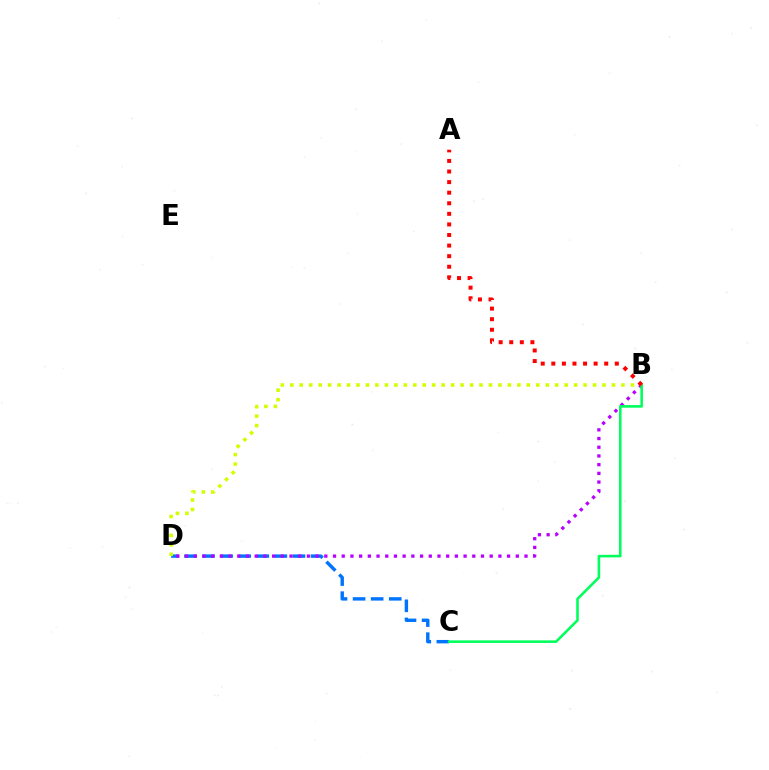{('C', 'D'): [{'color': '#0074ff', 'line_style': 'dashed', 'thickness': 2.46}], ('B', 'D'): [{'color': '#b900ff', 'line_style': 'dotted', 'thickness': 2.36}, {'color': '#d1ff00', 'line_style': 'dotted', 'thickness': 2.57}], ('B', 'C'): [{'color': '#00ff5c', 'line_style': 'solid', 'thickness': 1.86}], ('A', 'B'): [{'color': '#ff0000', 'line_style': 'dotted', 'thickness': 2.87}]}